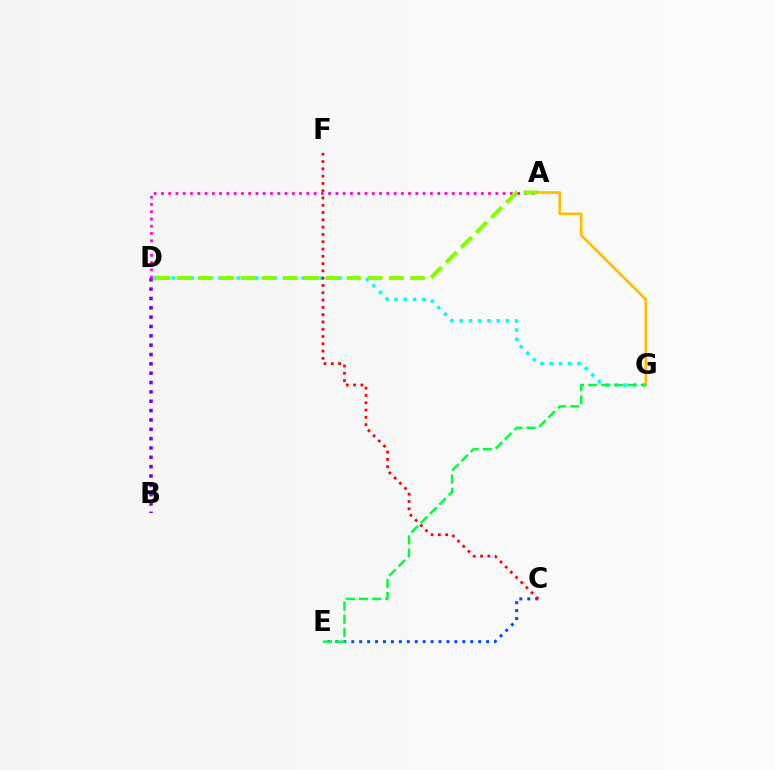{('D', 'G'): [{'color': '#00fff6', 'line_style': 'dotted', 'thickness': 2.51}], ('C', 'E'): [{'color': '#004bff', 'line_style': 'dotted', 'thickness': 2.15}], ('B', 'D'): [{'color': '#7200ff', 'line_style': 'dotted', 'thickness': 2.54}], ('C', 'F'): [{'color': '#ff0000', 'line_style': 'dotted', 'thickness': 1.98}], ('A', 'D'): [{'color': '#ff00cf', 'line_style': 'dotted', 'thickness': 1.98}, {'color': '#84ff00', 'line_style': 'dashed', 'thickness': 2.88}], ('A', 'G'): [{'color': '#ffbd00', 'line_style': 'solid', 'thickness': 1.95}], ('E', 'G'): [{'color': '#00ff39', 'line_style': 'dashed', 'thickness': 1.78}]}